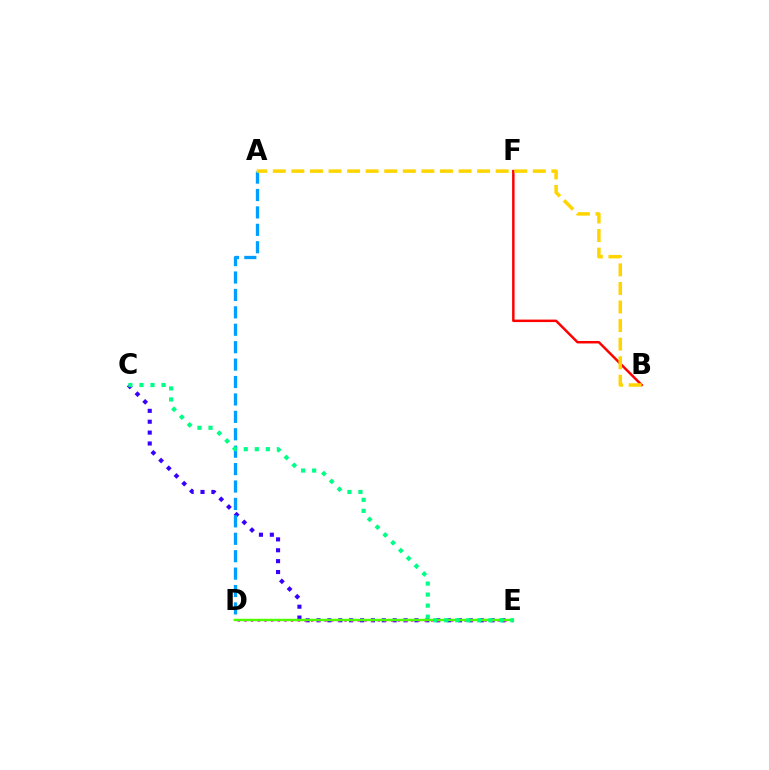{('C', 'E'): [{'color': '#3700ff', 'line_style': 'dotted', 'thickness': 2.96}, {'color': '#00ff86', 'line_style': 'dotted', 'thickness': 3.0}], ('D', 'E'): [{'color': '#ff00ed', 'line_style': 'dotted', 'thickness': 1.81}, {'color': '#4fff00', 'line_style': 'solid', 'thickness': 1.76}], ('A', 'D'): [{'color': '#009eff', 'line_style': 'dashed', 'thickness': 2.37}], ('B', 'F'): [{'color': '#ff0000', 'line_style': 'solid', 'thickness': 1.79}], ('A', 'B'): [{'color': '#ffd500', 'line_style': 'dashed', 'thickness': 2.52}]}